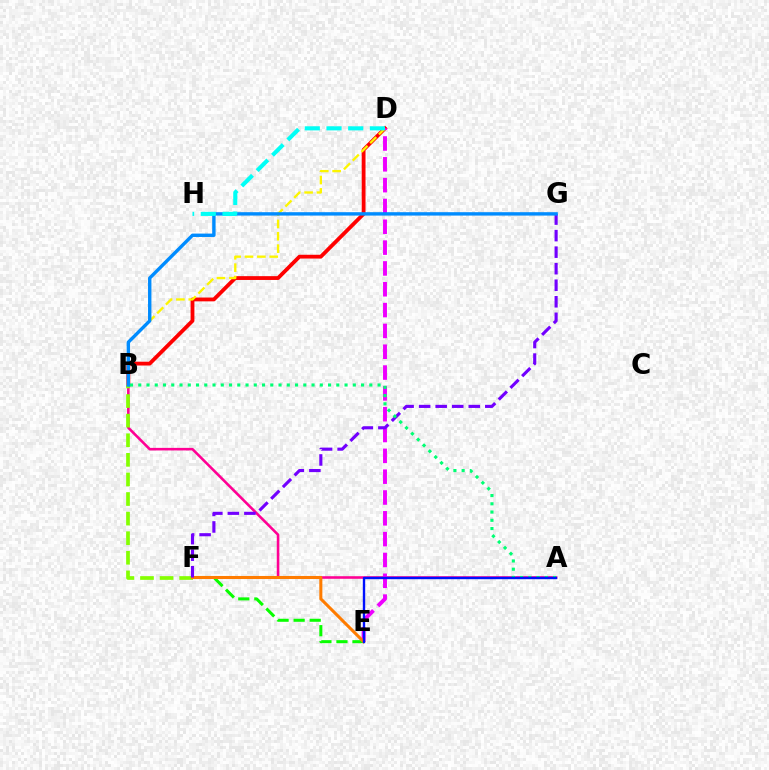{('A', 'B'): [{'color': '#ff0094', 'line_style': 'solid', 'thickness': 1.86}, {'color': '#00ff74', 'line_style': 'dotted', 'thickness': 2.24}], ('B', 'D'): [{'color': '#ff0000', 'line_style': 'solid', 'thickness': 2.74}, {'color': '#fcf500', 'line_style': 'dashed', 'thickness': 1.68}], ('E', 'F'): [{'color': '#08ff00', 'line_style': 'dashed', 'thickness': 2.18}, {'color': '#ff7c00', 'line_style': 'solid', 'thickness': 2.2}], ('B', 'F'): [{'color': '#84ff00', 'line_style': 'dashed', 'thickness': 2.66}], ('D', 'E'): [{'color': '#ee00ff', 'line_style': 'dashed', 'thickness': 2.83}], ('F', 'G'): [{'color': '#7200ff', 'line_style': 'dashed', 'thickness': 2.25}], ('A', 'E'): [{'color': '#0010ff', 'line_style': 'solid', 'thickness': 1.72}], ('B', 'G'): [{'color': '#008cff', 'line_style': 'solid', 'thickness': 2.44}], ('D', 'H'): [{'color': '#00fff6', 'line_style': 'dashed', 'thickness': 2.95}]}